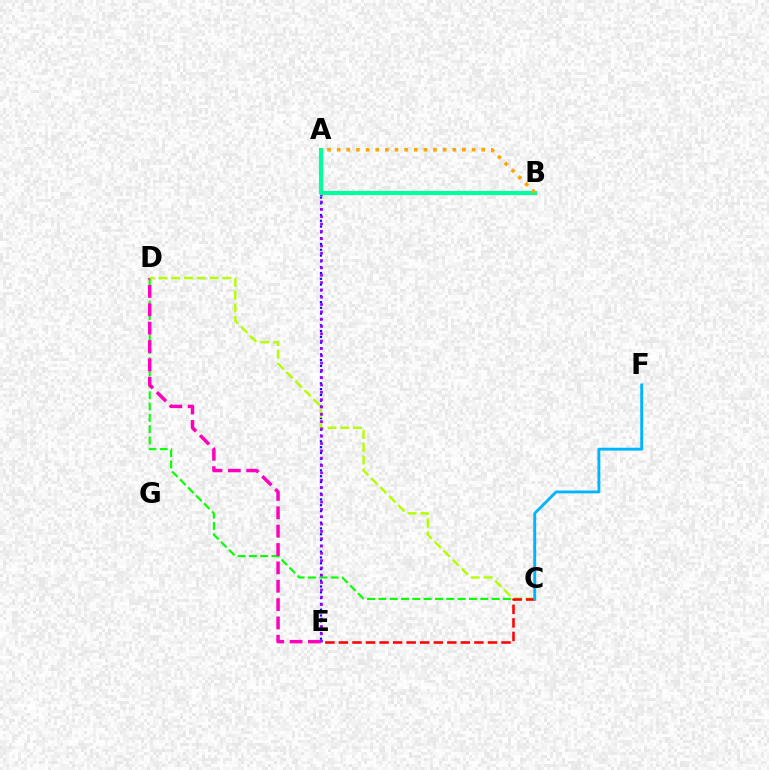{('C', 'D'): [{'color': '#08ff00', 'line_style': 'dashed', 'thickness': 1.54}, {'color': '#b3ff00', 'line_style': 'dashed', 'thickness': 1.74}], ('D', 'E'): [{'color': '#ff00bd', 'line_style': 'dashed', 'thickness': 2.49}], ('A', 'E'): [{'color': '#0010ff', 'line_style': 'dotted', 'thickness': 1.58}, {'color': '#9b00ff', 'line_style': 'dotted', 'thickness': 1.99}], ('C', 'E'): [{'color': '#ff0000', 'line_style': 'dashed', 'thickness': 1.84}], ('A', 'B'): [{'color': '#00ff9d', 'line_style': 'solid', 'thickness': 2.97}, {'color': '#ffa500', 'line_style': 'dotted', 'thickness': 2.62}], ('C', 'F'): [{'color': '#00b5ff', 'line_style': 'solid', 'thickness': 2.05}]}